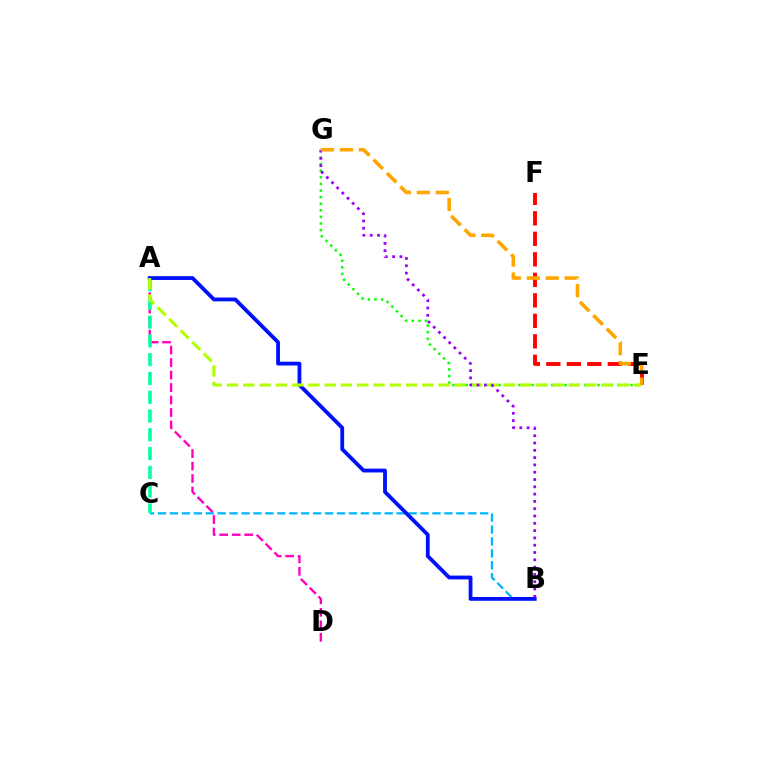{('E', 'G'): [{'color': '#08ff00', 'line_style': 'dotted', 'thickness': 1.79}, {'color': '#ffa500', 'line_style': 'dashed', 'thickness': 2.57}], ('A', 'D'): [{'color': '#ff00bd', 'line_style': 'dashed', 'thickness': 1.7}], ('B', 'C'): [{'color': '#00b5ff', 'line_style': 'dashed', 'thickness': 1.62}], ('E', 'F'): [{'color': '#ff0000', 'line_style': 'dashed', 'thickness': 2.79}], ('A', 'C'): [{'color': '#00ff9d', 'line_style': 'dashed', 'thickness': 2.55}], ('A', 'B'): [{'color': '#0010ff', 'line_style': 'solid', 'thickness': 2.74}], ('A', 'E'): [{'color': '#b3ff00', 'line_style': 'dashed', 'thickness': 2.21}], ('B', 'G'): [{'color': '#9b00ff', 'line_style': 'dotted', 'thickness': 1.98}]}